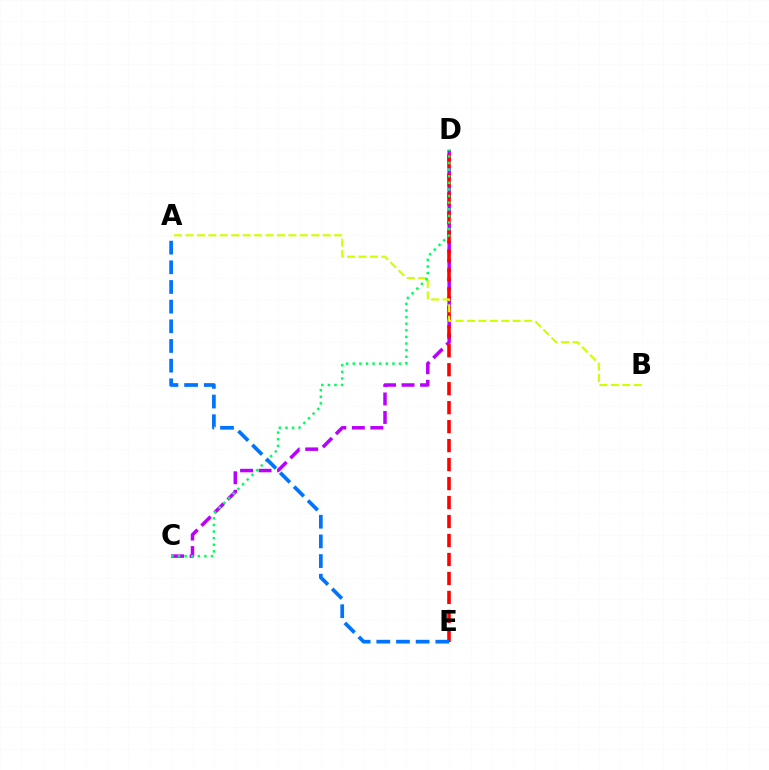{('C', 'D'): [{'color': '#b900ff', 'line_style': 'dashed', 'thickness': 2.51}, {'color': '#00ff5c', 'line_style': 'dotted', 'thickness': 1.8}], ('D', 'E'): [{'color': '#ff0000', 'line_style': 'dashed', 'thickness': 2.58}], ('A', 'B'): [{'color': '#d1ff00', 'line_style': 'dashed', 'thickness': 1.55}], ('A', 'E'): [{'color': '#0074ff', 'line_style': 'dashed', 'thickness': 2.67}]}